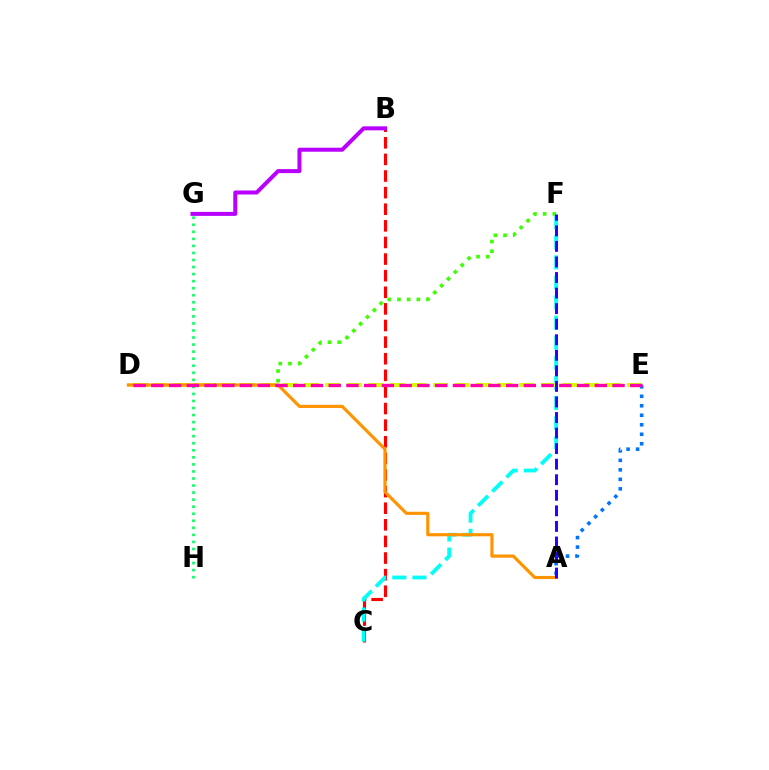{('B', 'C'): [{'color': '#ff0000', 'line_style': 'dashed', 'thickness': 2.26}], ('C', 'F'): [{'color': '#00fff6', 'line_style': 'dashed', 'thickness': 2.73}], ('D', 'F'): [{'color': '#3dff00', 'line_style': 'dotted', 'thickness': 2.63}], ('G', 'H'): [{'color': '#00ff5c', 'line_style': 'dotted', 'thickness': 1.91}], ('A', 'E'): [{'color': '#0074ff', 'line_style': 'dotted', 'thickness': 2.58}], ('D', 'E'): [{'color': '#d1ff00', 'line_style': 'dashed', 'thickness': 2.93}, {'color': '#ff00ac', 'line_style': 'dashed', 'thickness': 2.41}], ('B', 'G'): [{'color': '#b900ff', 'line_style': 'solid', 'thickness': 2.89}], ('A', 'D'): [{'color': '#ff9400', 'line_style': 'solid', 'thickness': 2.27}], ('A', 'F'): [{'color': '#2500ff', 'line_style': 'dashed', 'thickness': 2.11}]}